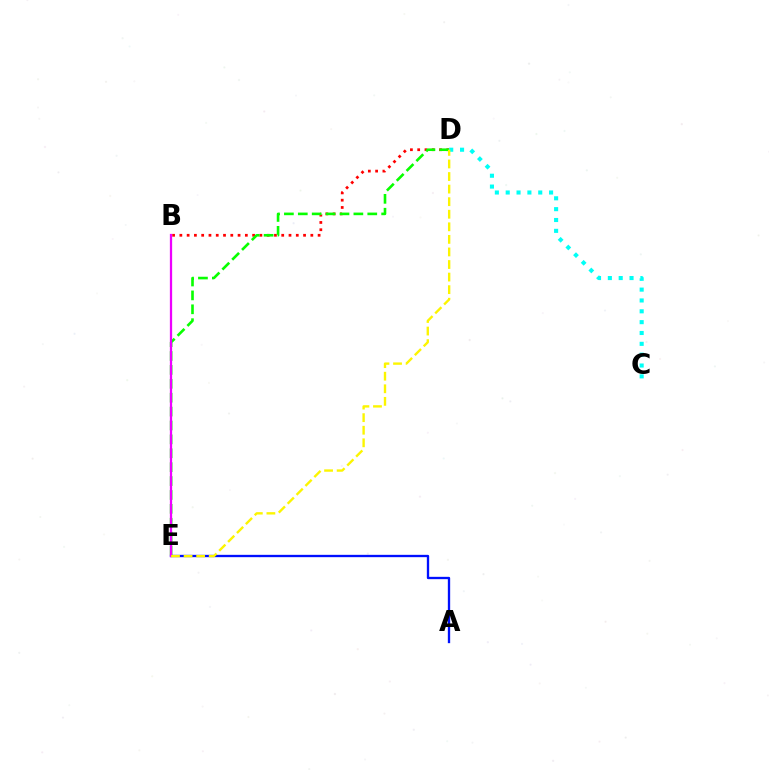{('B', 'D'): [{'color': '#ff0000', 'line_style': 'dotted', 'thickness': 1.98}], ('D', 'E'): [{'color': '#08ff00', 'line_style': 'dashed', 'thickness': 1.89}, {'color': '#fcf500', 'line_style': 'dashed', 'thickness': 1.71}], ('C', 'D'): [{'color': '#00fff6', 'line_style': 'dotted', 'thickness': 2.95}], ('A', 'E'): [{'color': '#0010ff', 'line_style': 'solid', 'thickness': 1.68}], ('B', 'E'): [{'color': '#ee00ff', 'line_style': 'solid', 'thickness': 1.63}]}